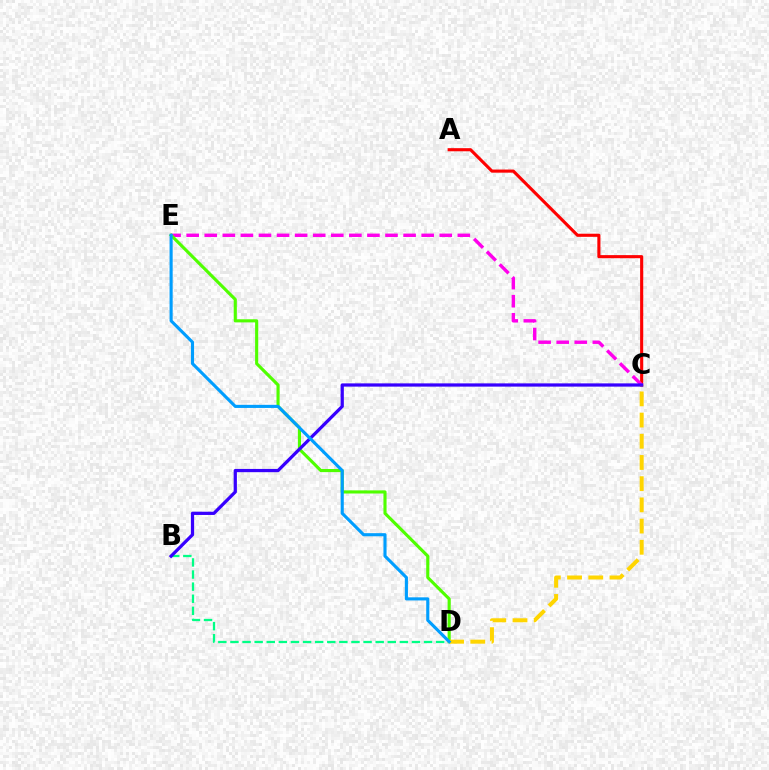{('A', 'C'): [{'color': '#ff0000', 'line_style': 'solid', 'thickness': 2.24}], ('B', 'D'): [{'color': '#00ff86', 'line_style': 'dashed', 'thickness': 1.64}], ('C', 'E'): [{'color': '#ff00ed', 'line_style': 'dashed', 'thickness': 2.46}], ('D', 'E'): [{'color': '#4fff00', 'line_style': 'solid', 'thickness': 2.25}, {'color': '#009eff', 'line_style': 'solid', 'thickness': 2.24}], ('B', 'C'): [{'color': '#3700ff', 'line_style': 'solid', 'thickness': 2.33}], ('C', 'D'): [{'color': '#ffd500', 'line_style': 'dashed', 'thickness': 2.88}]}